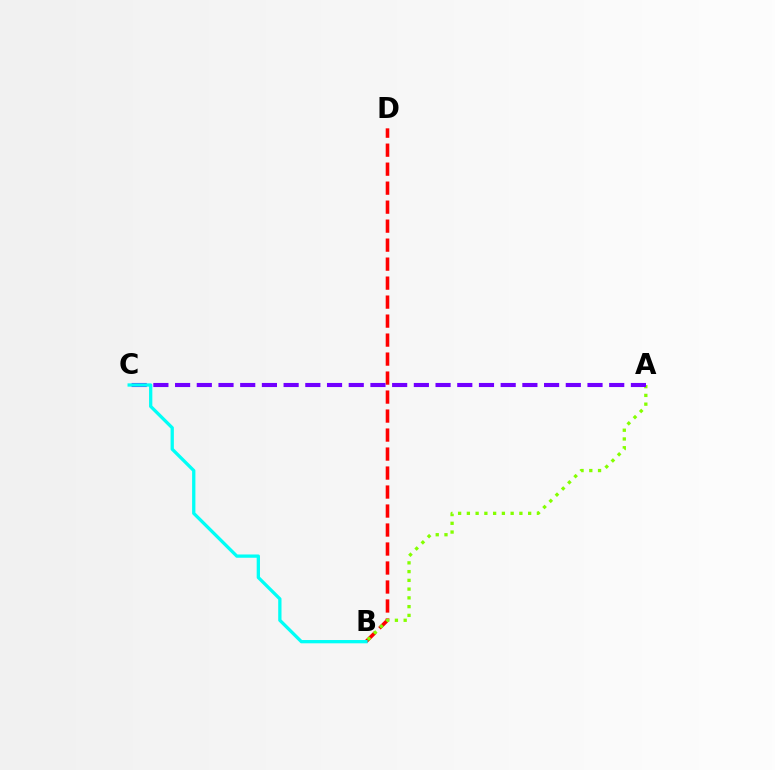{('B', 'D'): [{'color': '#ff0000', 'line_style': 'dashed', 'thickness': 2.58}], ('A', 'B'): [{'color': '#84ff00', 'line_style': 'dotted', 'thickness': 2.38}], ('A', 'C'): [{'color': '#7200ff', 'line_style': 'dashed', 'thickness': 2.95}], ('B', 'C'): [{'color': '#00fff6', 'line_style': 'solid', 'thickness': 2.37}]}